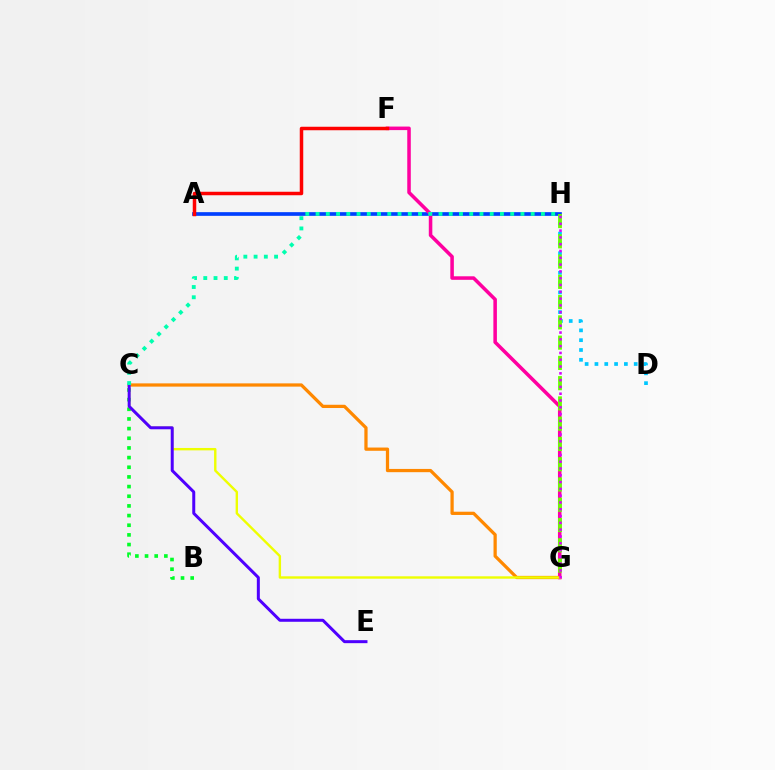{('D', 'H'): [{'color': '#00c7ff', 'line_style': 'dotted', 'thickness': 2.67}], ('A', 'H'): [{'color': '#003fff', 'line_style': 'solid', 'thickness': 2.65}], ('B', 'C'): [{'color': '#00ff27', 'line_style': 'dotted', 'thickness': 2.63}], ('C', 'G'): [{'color': '#ff8800', 'line_style': 'solid', 'thickness': 2.34}, {'color': '#eeff00', 'line_style': 'solid', 'thickness': 1.72}], ('F', 'G'): [{'color': '#ff00a0', 'line_style': 'solid', 'thickness': 2.54}], ('A', 'F'): [{'color': '#ff0000', 'line_style': 'solid', 'thickness': 2.52}], ('G', 'H'): [{'color': '#66ff00', 'line_style': 'dashed', 'thickness': 2.75}, {'color': '#d600ff', 'line_style': 'dotted', 'thickness': 1.85}], ('C', 'E'): [{'color': '#4f00ff', 'line_style': 'solid', 'thickness': 2.16}], ('C', 'H'): [{'color': '#00ffaf', 'line_style': 'dotted', 'thickness': 2.78}]}